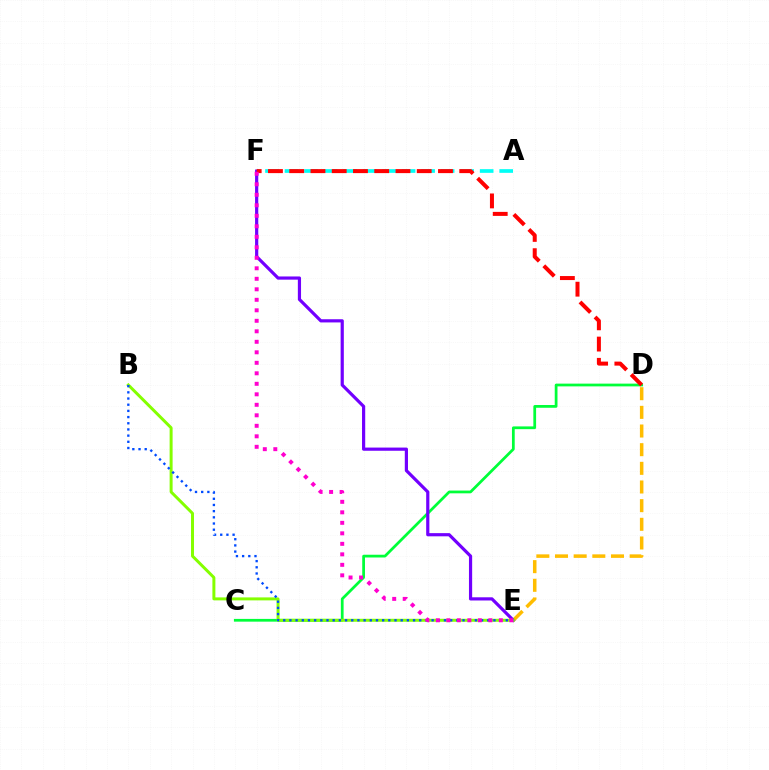{('C', 'D'): [{'color': '#00ff39', 'line_style': 'solid', 'thickness': 1.98}], ('D', 'E'): [{'color': '#ffbd00', 'line_style': 'dashed', 'thickness': 2.53}], ('E', 'F'): [{'color': '#7200ff', 'line_style': 'solid', 'thickness': 2.3}, {'color': '#ff00cf', 'line_style': 'dotted', 'thickness': 2.85}], ('A', 'F'): [{'color': '#00fff6', 'line_style': 'dashed', 'thickness': 2.65}], ('B', 'E'): [{'color': '#84ff00', 'line_style': 'solid', 'thickness': 2.15}, {'color': '#004bff', 'line_style': 'dotted', 'thickness': 1.68}], ('D', 'F'): [{'color': '#ff0000', 'line_style': 'dashed', 'thickness': 2.89}]}